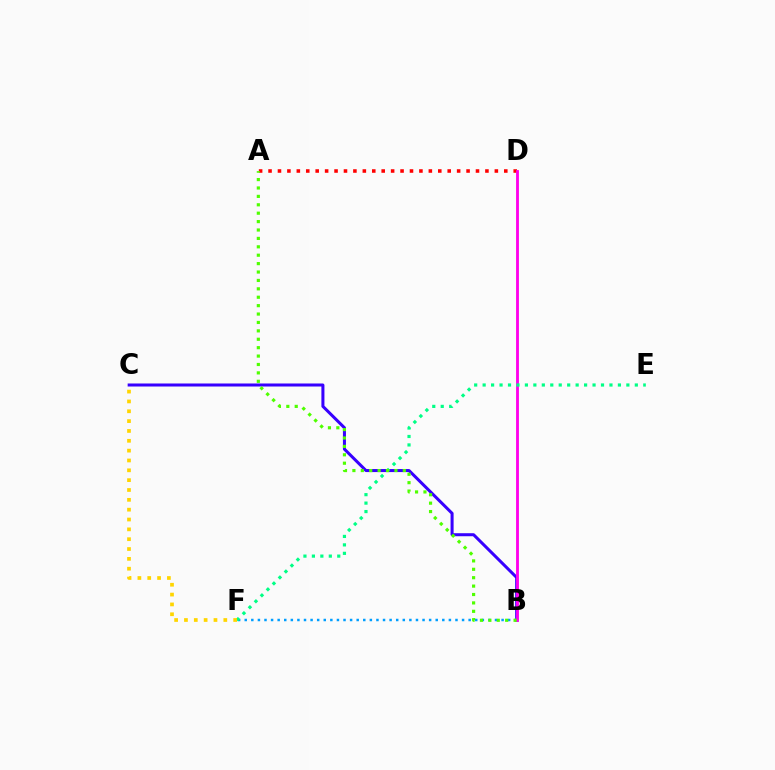{('B', 'C'): [{'color': '#3700ff', 'line_style': 'solid', 'thickness': 2.18}], ('A', 'D'): [{'color': '#ff0000', 'line_style': 'dotted', 'thickness': 2.56}], ('B', 'F'): [{'color': '#009eff', 'line_style': 'dotted', 'thickness': 1.79}], ('B', 'D'): [{'color': '#ff00ed', 'line_style': 'solid', 'thickness': 2.05}], ('E', 'F'): [{'color': '#00ff86', 'line_style': 'dotted', 'thickness': 2.3}], ('C', 'F'): [{'color': '#ffd500', 'line_style': 'dotted', 'thickness': 2.67}], ('A', 'B'): [{'color': '#4fff00', 'line_style': 'dotted', 'thickness': 2.28}]}